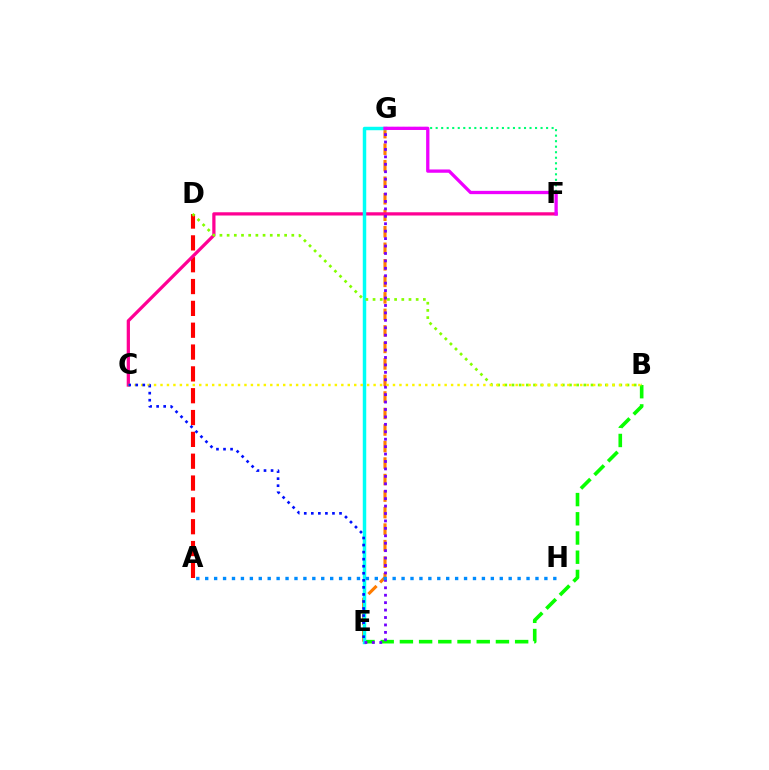{('B', 'E'): [{'color': '#08ff00', 'line_style': 'dashed', 'thickness': 2.61}], ('F', 'G'): [{'color': '#00ff74', 'line_style': 'dotted', 'thickness': 1.5}, {'color': '#ee00ff', 'line_style': 'solid', 'thickness': 2.37}], ('A', 'D'): [{'color': '#ff0000', 'line_style': 'dashed', 'thickness': 2.97}], ('E', 'G'): [{'color': '#ff7c00', 'line_style': 'dashed', 'thickness': 2.24}, {'color': '#00fff6', 'line_style': 'solid', 'thickness': 2.49}, {'color': '#7200ff', 'line_style': 'dotted', 'thickness': 2.02}], ('C', 'F'): [{'color': '#ff0094', 'line_style': 'solid', 'thickness': 2.34}], ('B', 'D'): [{'color': '#84ff00', 'line_style': 'dotted', 'thickness': 1.95}], ('B', 'C'): [{'color': '#fcf500', 'line_style': 'dotted', 'thickness': 1.75}], ('C', 'E'): [{'color': '#0010ff', 'line_style': 'dotted', 'thickness': 1.92}], ('A', 'H'): [{'color': '#008cff', 'line_style': 'dotted', 'thickness': 2.43}]}